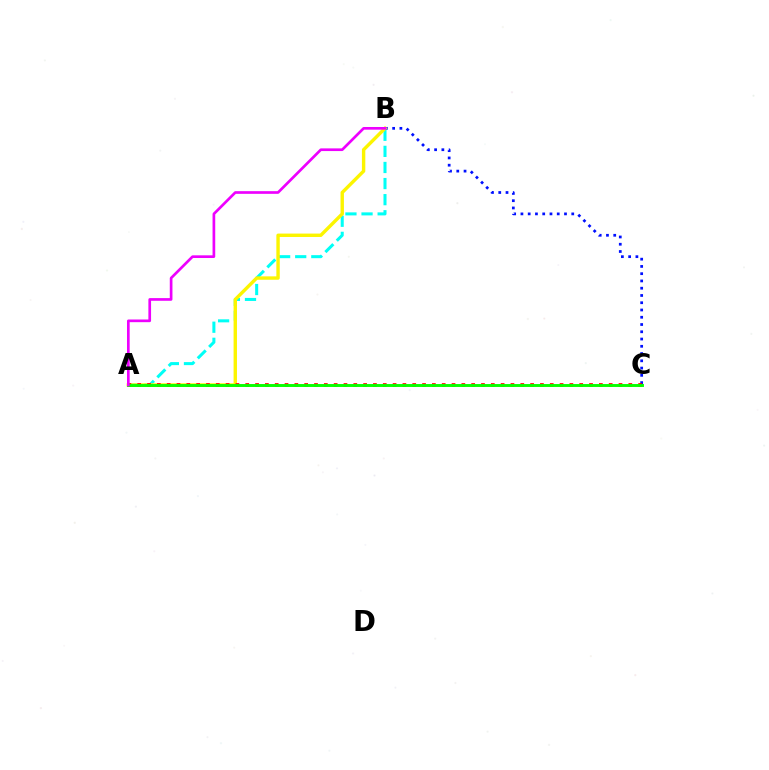{('A', 'B'): [{'color': '#00fff6', 'line_style': 'dashed', 'thickness': 2.19}, {'color': '#fcf500', 'line_style': 'solid', 'thickness': 2.45}, {'color': '#ee00ff', 'line_style': 'solid', 'thickness': 1.93}], ('B', 'C'): [{'color': '#0010ff', 'line_style': 'dotted', 'thickness': 1.97}], ('A', 'C'): [{'color': '#ff0000', 'line_style': 'dotted', 'thickness': 2.67}, {'color': '#08ff00', 'line_style': 'solid', 'thickness': 2.1}]}